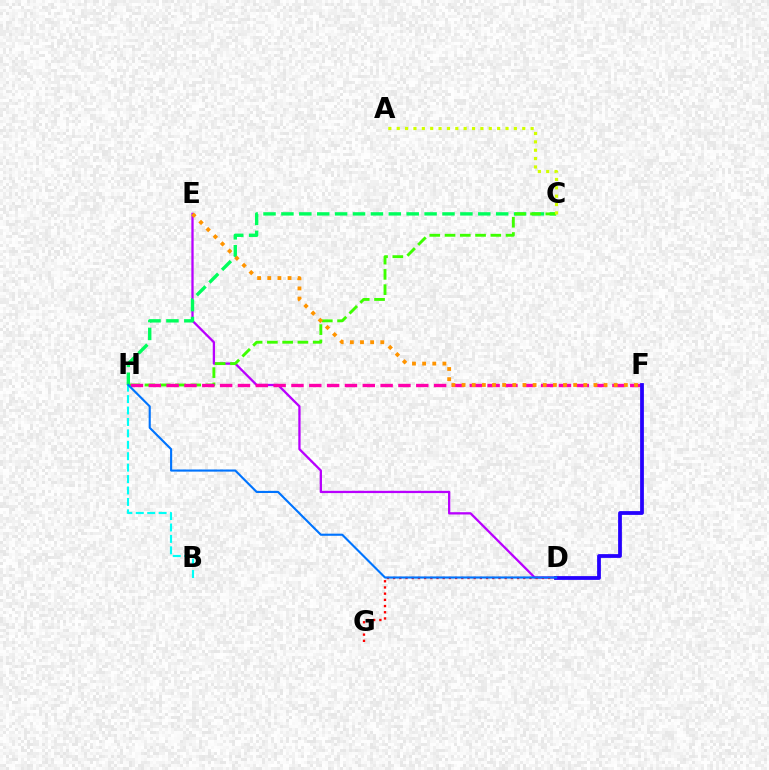{('B', 'H'): [{'color': '#00fff6', 'line_style': 'dashed', 'thickness': 1.55}], ('D', 'E'): [{'color': '#b900ff', 'line_style': 'solid', 'thickness': 1.65}], ('C', 'H'): [{'color': '#00ff5c', 'line_style': 'dashed', 'thickness': 2.43}, {'color': '#3dff00', 'line_style': 'dashed', 'thickness': 2.07}], ('D', 'G'): [{'color': '#ff0000', 'line_style': 'dotted', 'thickness': 1.68}], ('F', 'H'): [{'color': '#ff00ac', 'line_style': 'dashed', 'thickness': 2.42}], ('D', 'F'): [{'color': '#2500ff', 'line_style': 'solid', 'thickness': 2.72}], ('D', 'H'): [{'color': '#0074ff', 'line_style': 'solid', 'thickness': 1.53}], ('A', 'C'): [{'color': '#d1ff00', 'line_style': 'dotted', 'thickness': 2.27}], ('E', 'F'): [{'color': '#ff9400', 'line_style': 'dotted', 'thickness': 2.76}]}